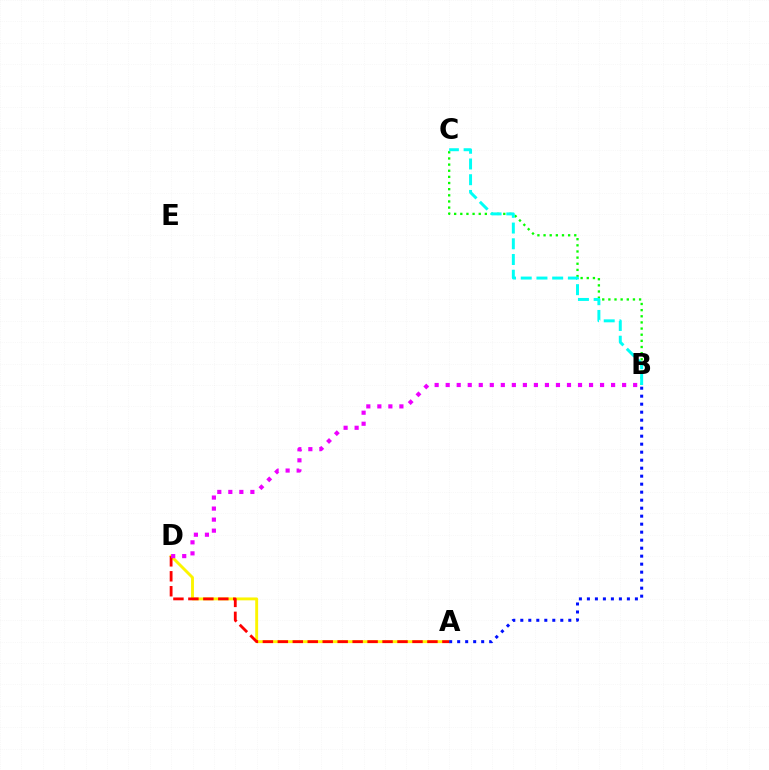{('A', 'D'): [{'color': '#fcf500', 'line_style': 'solid', 'thickness': 2.08}, {'color': '#ff0000', 'line_style': 'dashed', 'thickness': 2.03}], ('B', 'C'): [{'color': '#08ff00', 'line_style': 'dotted', 'thickness': 1.67}, {'color': '#00fff6', 'line_style': 'dashed', 'thickness': 2.14}], ('B', 'D'): [{'color': '#ee00ff', 'line_style': 'dotted', 'thickness': 3.0}], ('A', 'B'): [{'color': '#0010ff', 'line_style': 'dotted', 'thickness': 2.17}]}